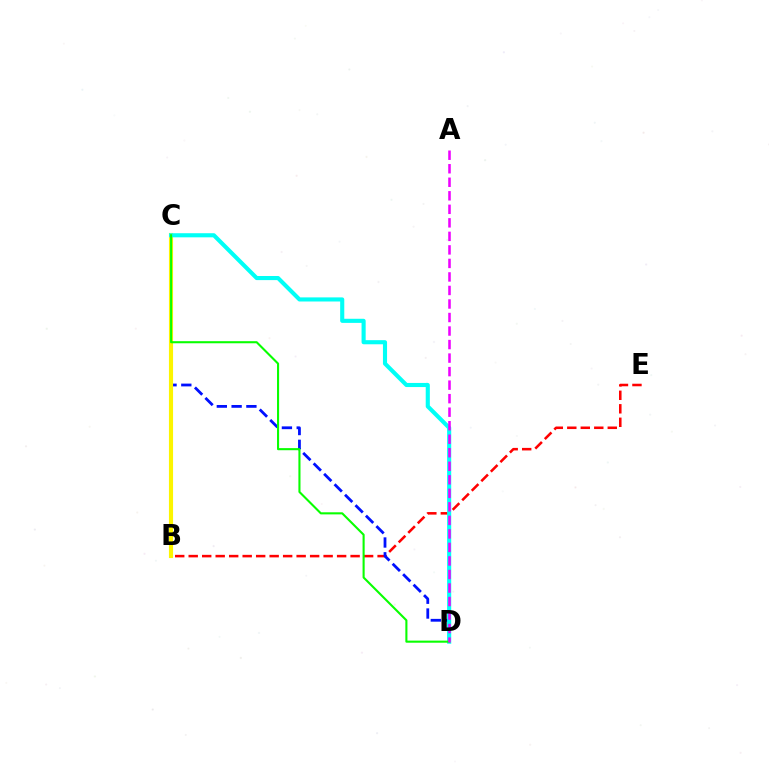{('B', 'E'): [{'color': '#ff0000', 'line_style': 'dashed', 'thickness': 1.83}], ('C', 'D'): [{'color': '#0010ff', 'line_style': 'dashed', 'thickness': 2.01}, {'color': '#00fff6', 'line_style': 'solid', 'thickness': 2.96}, {'color': '#08ff00', 'line_style': 'solid', 'thickness': 1.51}], ('B', 'C'): [{'color': '#fcf500', 'line_style': 'solid', 'thickness': 2.97}], ('A', 'D'): [{'color': '#ee00ff', 'line_style': 'dashed', 'thickness': 1.84}]}